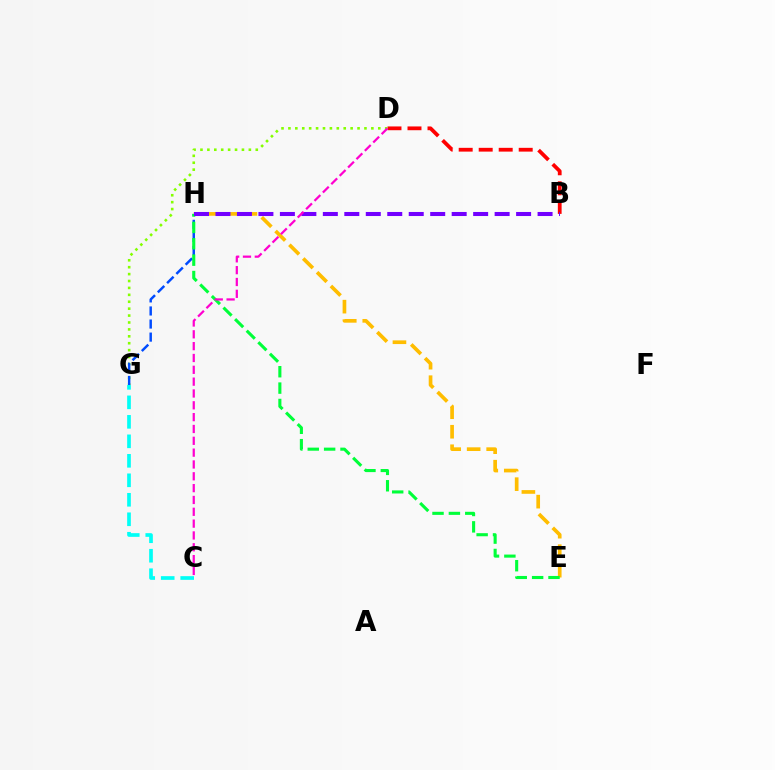{('E', 'H'): [{'color': '#ffbd00', 'line_style': 'dashed', 'thickness': 2.65}, {'color': '#00ff39', 'line_style': 'dashed', 'thickness': 2.22}], ('B', 'D'): [{'color': '#ff0000', 'line_style': 'dashed', 'thickness': 2.72}], ('D', 'G'): [{'color': '#84ff00', 'line_style': 'dotted', 'thickness': 1.88}], ('G', 'H'): [{'color': '#004bff', 'line_style': 'dashed', 'thickness': 1.78}], ('B', 'H'): [{'color': '#7200ff', 'line_style': 'dashed', 'thickness': 2.92}], ('C', 'G'): [{'color': '#00fff6', 'line_style': 'dashed', 'thickness': 2.65}], ('C', 'D'): [{'color': '#ff00cf', 'line_style': 'dashed', 'thickness': 1.61}]}